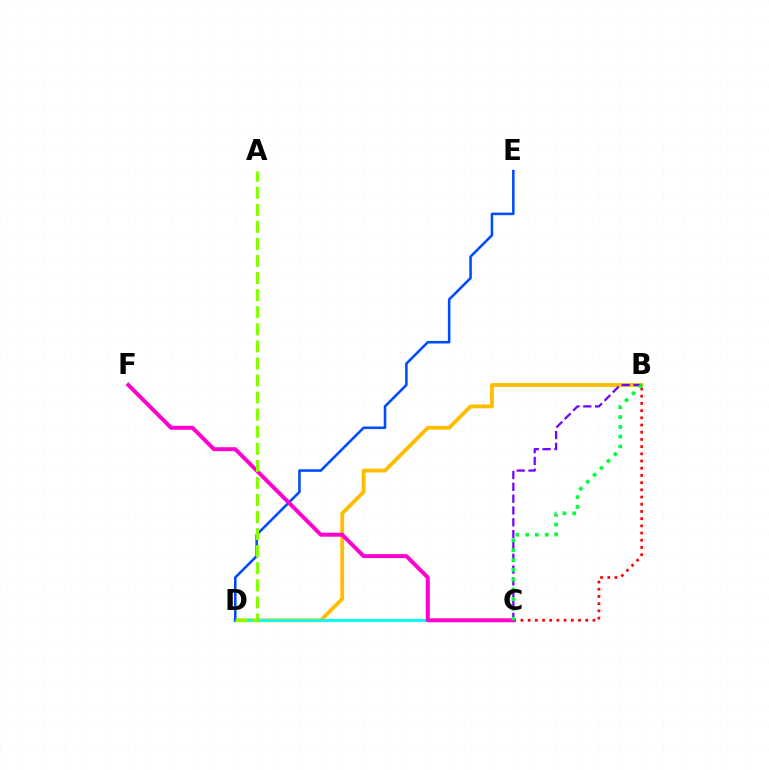{('B', 'D'): [{'color': '#ffbd00', 'line_style': 'solid', 'thickness': 2.77}], ('B', 'C'): [{'color': '#7200ff', 'line_style': 'dashed', 'thickness': 1.61}, {'color': '#ff0000', 'line_style': 'dotted', 'thickness': 1.96}, {'color': '#00ff39', 'line_style': 'dotted', 'thickness': 2.66}], ('C', 'D'): [{'color': '#00fff6', 'line_style': 'solid', 'thickness': 2.06}], ('D', 'E'): [{'color': '#004bff', 'line_style': 'solid', 'thickness': 1.84}], ('C', 'F'): [{'color': '#ff00cf', 'line_style': 'solid', 'thickness': 2.84}], ('A', 'D'): [{'color': '#84ff00', 'line_style': 'dashed', 'thickness': 2.32}]}